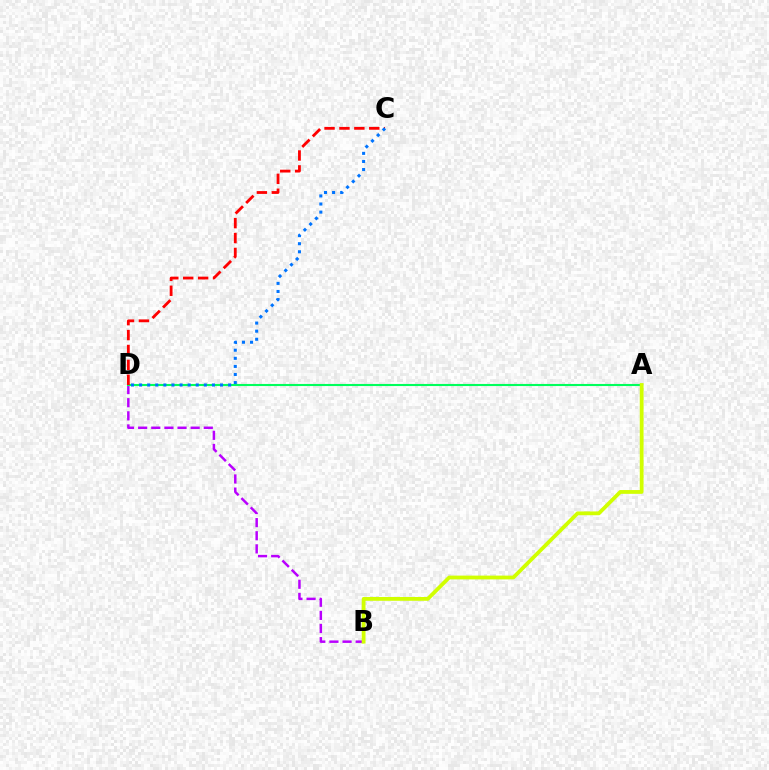{('B', 'D'): [{'color': '#b900ff', 'line_style': 'dashed', 'thickness': 1.78}], ('A', 'D'): [{'color': '#00ff5c', 'line_style': 'solid', 'thickness': 1.51}], ('C', 'D'): [{'color': '#ff0000', 'line_style': 'dashed', 'thickness': 2.03}, {'color': '#0074ff', 'line_style': 'dotted', 'thickness': 2.2}], ('A', 'B'): [{'color': '#d1ff00', 'line_style': 'solid', 'thickness': 2.73}]}